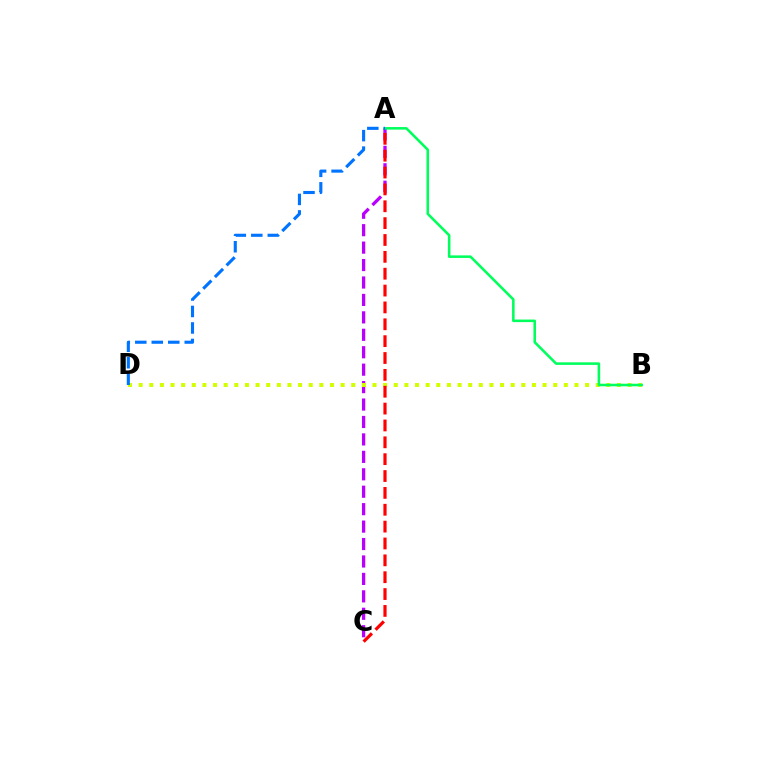{('A', 'C'): [{'color': '#b900ff', 'line_style': 'dashed', 'thickness': 2.37}, {'color': '#ff0000', 'line_style': 'dashed', 'thickness': 2.29}], ('B', 'D'): [{'color': '#d1ff00', 'line_style': 'dotted', 'thickness': 2.89}], ('A', 'B'): [{'color': '#00ff5c', 'line_style': 'solid', 'thickness': 1.85}], ('A', 'D'): [{'color': '#0074ff', 'line_style': 'dashed', 'thickness': 2.24}]}